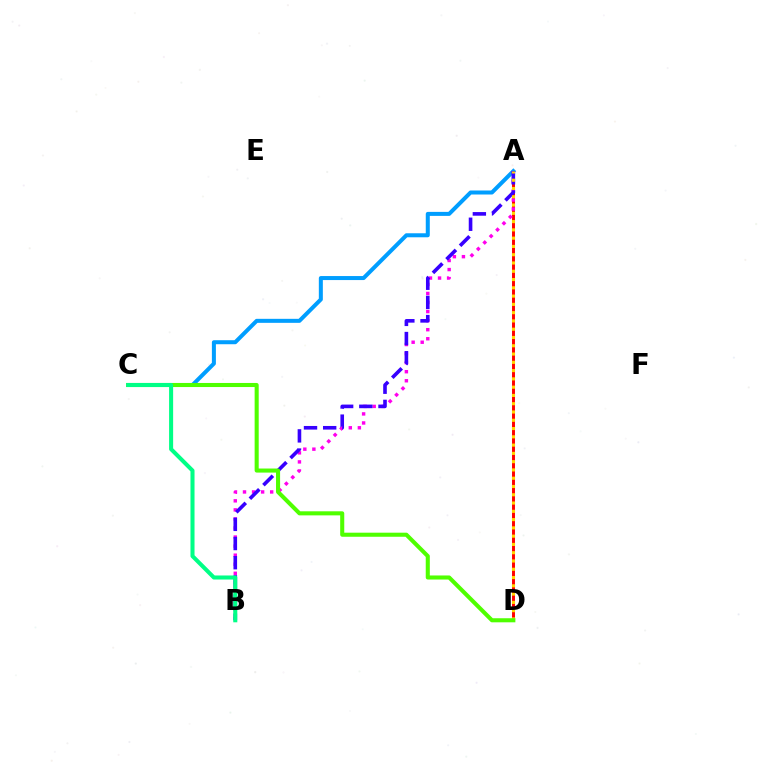{('A', 'D'): [{'color': '#ff0000', 'line_style': 'solid', 'thickness': 2.12}, {'color': '#ffd500', 'line_style': 'dotted', 'thickness': 2.25}], ('A', 'C'): [{'color': '#009eff', 'line_style': 'solid', 'thickness': 2.89}], ('A', 'B'): [{'color': '#ff00ed', 'line_style': 'dotted', 'thickness': 2.46}, {'color': '#3700ff', 'line_style': 'dashed', 'thickness': 2.6}], ('C', 'D'): [{'color': '#4fff00', 'line_style': 'solid', 'thickness': 2.93}], ('B', 'C'): [{'color': '#00ff86', 'line_style': 'solid', 'thickness': 2.91}]}